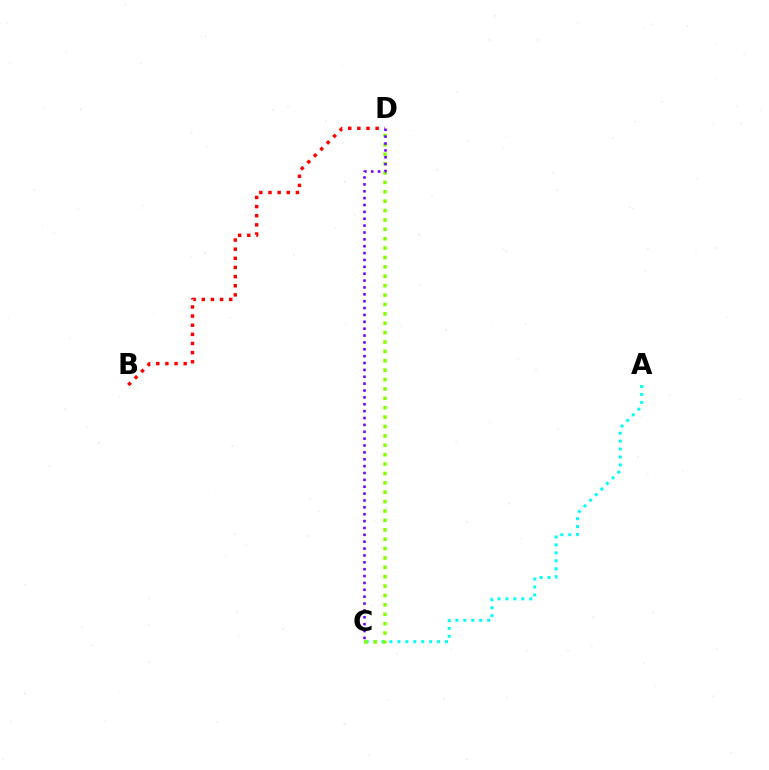{('B', 'D'): [{'color': '#ff0000', 'line_style': 'dotted', 'thickness': 2.48}], ('A', 'C'): [{'color': '#00fff6', 'line_style': 'dotted', 'thickness': 2.16}], ('C', 'D'): [{'color': '#84ff00', 'line_style': 'dotted', 'thickness': 2.55}, {'color': '#7200ff', 'line_style': 'dotted', 'thickness': 1.87}]}